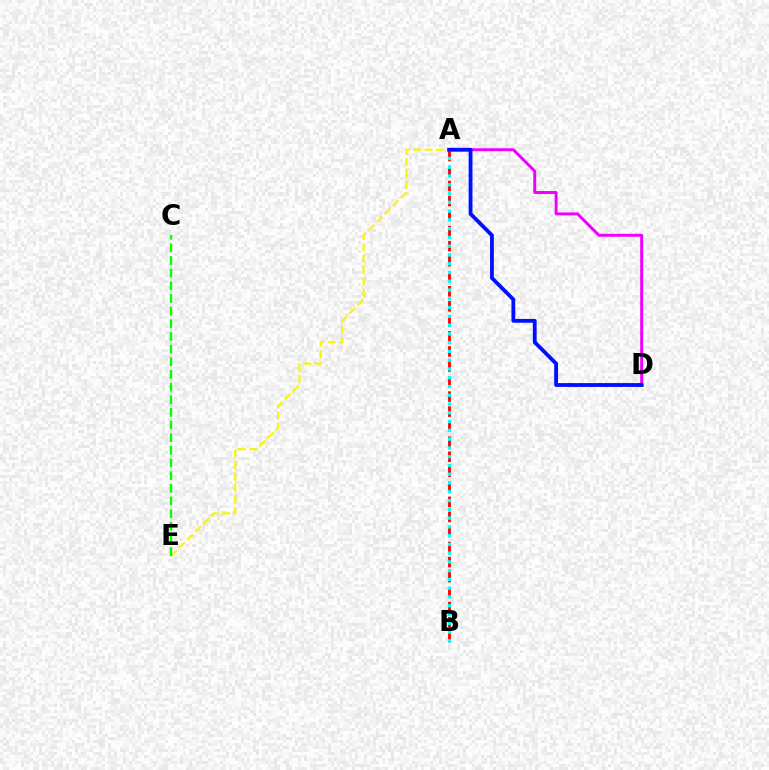{('A', 'E'): [{'color': '#fcf500', 'line_style': 'dashed', 'thickness': 1.55}], ('A', 'B'): [{'color': '#ff0000', 'line_style': 'dashed', 'thickness': 2.04}, {'color': '#00fff6', 'line_style': 'dotted', 'thickness': 2.38}], ('C', 'E'): [{'color': '#08ff00', 'line_style': 'dashed', 'thickness': 1.72}], ('A', 'D'): [{'color': '#ee00ff', 'line_style': 'solid', 'thickness': 2.11}, {'color': '#0010ff', 'line_style': 'solid', 'thickness': 2.75}]}